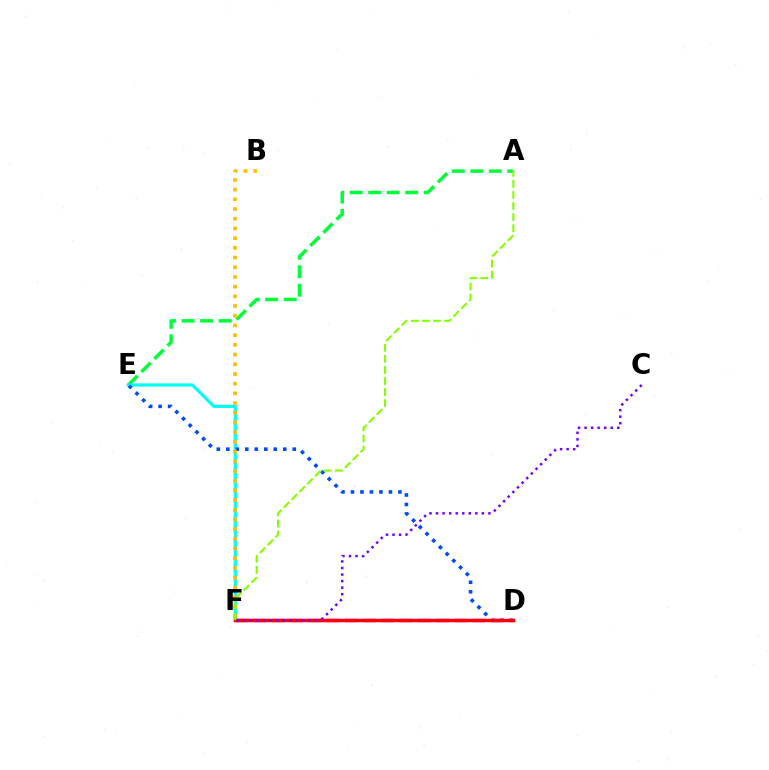{('A', 'E'): [{'color': '#00ff39', 'line_style': 'dashed', 'thickness': 2.51}], ('E', 'F'): [{'color': '#00fff6', 'line_style': 'solid', 'thickness': 2.29}], ('D', 'F'): [{'color': '#ff00cf', 'line_style': 'dashed', 'thickness': 2.48}, {'color': '#ff0000', 'line_style': 'solid', 'thickness': 2.49}], ('D', 'E'): [{'color': '#004bff', 'line_style': 'dotted', 'thickness': 2.58}], ('B', 'F'): [{'color': '#ffbd00', 'line_style': 'dotted', 'thickness': 2.64}], ('C', 'F'): [{'color': '#7200ff', 'line_style': 'dotted', 'thickness': 1.78}], ('A', 'F'): [{'color': '#84ff00', 'line_style': 'dashed', 'thickness': 1.5}]}